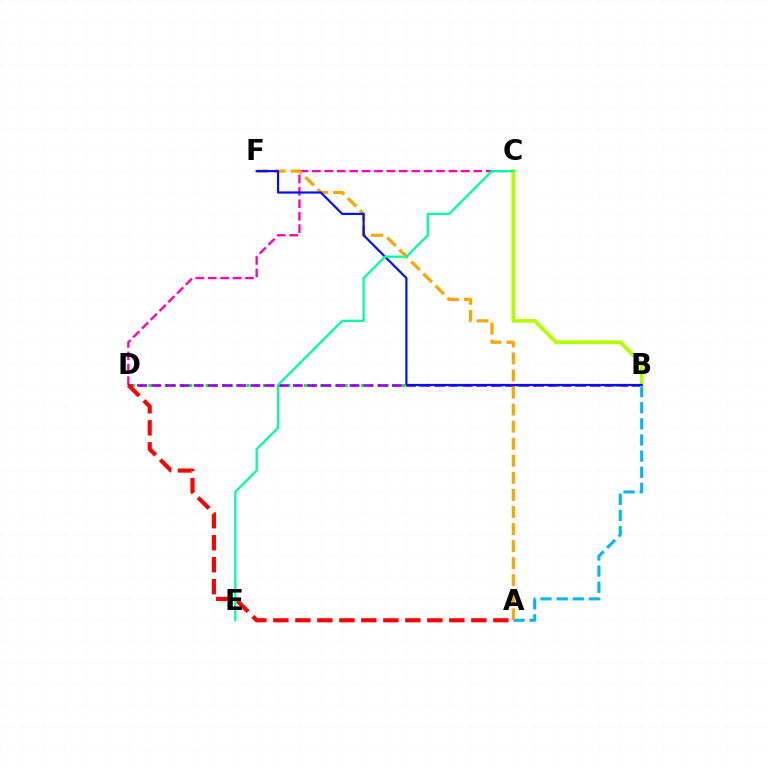{('C', 'D'): [{'color': '#ff00bd', 'line_style': 'dashed', 'thickness': 1.69}], ('A', 'B'): [{'color': '#00b5ff', 'line_style': 'dashed', 'thickness': 2.19}], ('B', 'D'): [{'color': '#08ff00', 'line_style': 'dotted', 'thickness': 2.22}, {'color': '#9b00ff', 'line_style': 'dashed', 'thickness': 1.92}], ('A', 'F'): [{'color': '#ffa500', 'line_style': 'dashed', 'thickness': 2.32}], ('A', 'D'): [{'color': '#ff0000', 'line_style': 'dashed', 'thickness': 2.99}], ('B', 'C'): [{'color': '#b3ff00', 'line_style': 'solid', 'thickness': 2.73}], ('B', 'F'): [{'color': '#0010ff', 'line_style': 'solid', 'thickness': 1.58}], ('C', 'E'): [{'color': '#00ff9d', 'line_style': 'solid', 'thickness': 1.63}]}